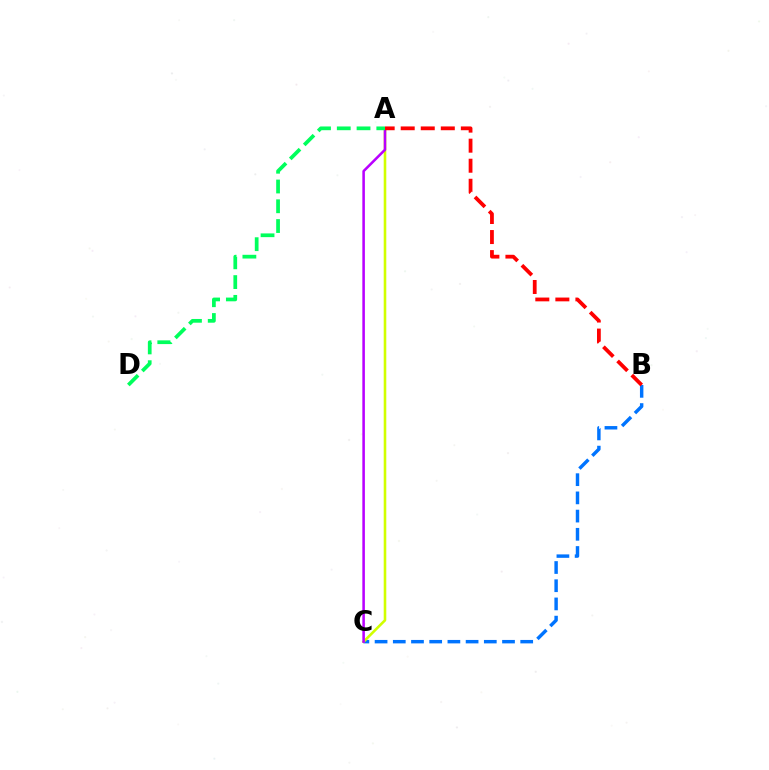{('B', 'C'): [{'color': '#0074ff', 'line_style': 'dashed', 'thickness': 2.47}], ('A', 'C'): [{'color': '#d1ff00', 'line_style': 'solid', 'thickness': 1.87}, {'color': '#b900ff', 'line_style': 'solid', 'thickness': 1.84}], ('A', 'D'): [{'color': '#00ff5c', 'line_style': 'dashed', 'thickness': 2.69}], ('A', 'B'): [{'color': '#ff0000', 'line_style': 'dashed', 'thickness': 2.72}]}